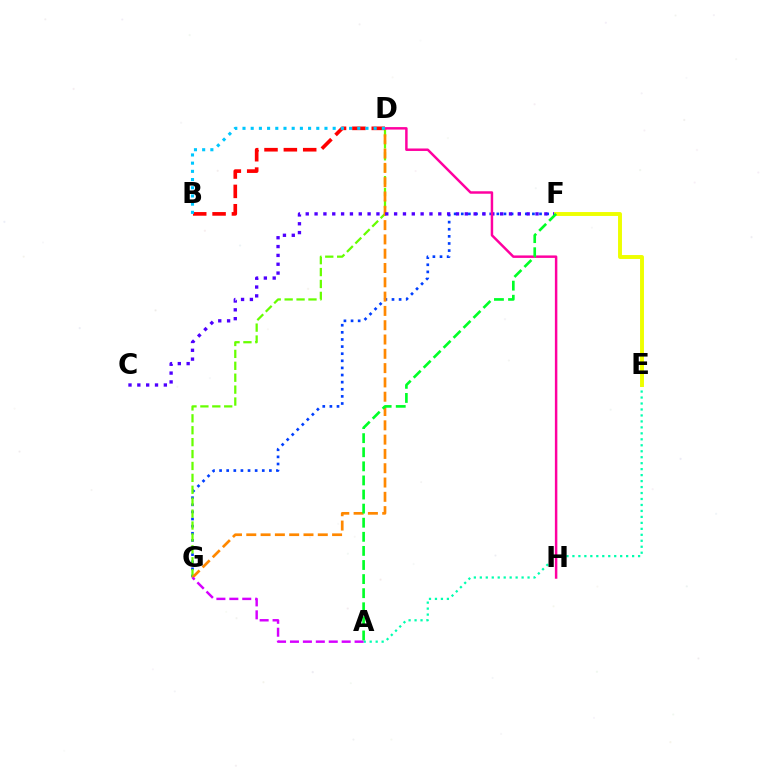{('F', 'G'): [{'color': '#003fff', 'line_style': 'dotted', 'thickness': 1.93}], ('A', 'E'): [{'color': '#00ffaf', 'line_style': 'dotted', 'thickness': 1.62}], ('D', 'G'): [{'color': '#66ff00', 'line_style': 'dashed', 'thickness': 1.62}, {'color': '#ff8800', 'line_style': 'dashed', 'thickness': 1.94}], ('C', 'F'): [{'color': '#4f00ff', 'line_style': 'dotted', 'thickness': 2.4}], ('D', 'H'): [{'color': '#ff00a0', 'line_style': 'solid', 'thickness': 1.78}], ('E', 'F'): [{'color': '#eeff00', 'line_style': 'solid', 'thickness': 2.82}], ('B', 'D'): [{'color': '#ff0000', 'line_style': 'dashed', 'thickness': 2.63}, {'color': '#00c7ff', 'line_style': 'dotted', 'thickness': 2.23}], ('A', 'G'): [{'color': '#d600ff', 'line_style': 'dashed', 'thickness': 1.76}], ('A', 'F'): [{'color': '#00ff27', 'line_style': 'dashed', 'thickness': 1.91}]}